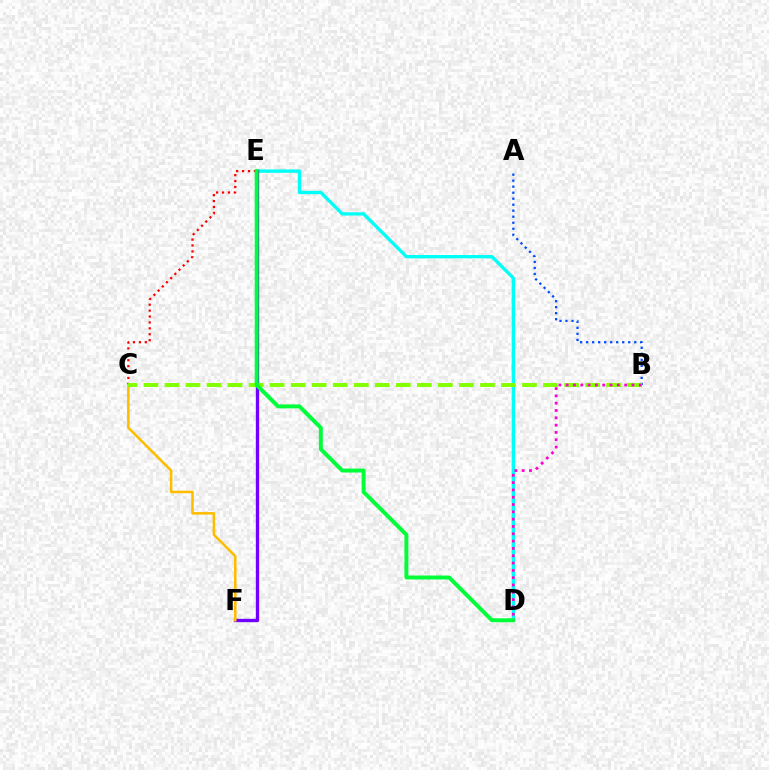{('D', 'E'): [{'color': '#00fff6', 'line_style': 'solid', 'thickness': 2.4}, {'color': '#00ff39', 'line_style': 'solid', 'thickness': 2.84}], ('A', 'B'): [{'color': '#004bff', 'line_style': 'dotted', 'thickness': 1.63}], ('C', 'E'): [{'color': '#ff0000', 'line_style': 'dotted', 'thickness': 1.61}], ('E', 'F'): [{'color': '#7200ff', 'line_style': 'solid', 'thickness': 2.4}], ('C', 'F'): [{'color': '#ffbd00', 'line_style': 'solid', 'thickness': 1.83}], ('B', 'C'): [{'color': '#84ff00', 'line_style': 'dashed', 'thickness': 2.86}], ('B', 'D'): [{'color': '#ff00cf', 'line_style': 'dotted', 'thickness': 1.99}]}